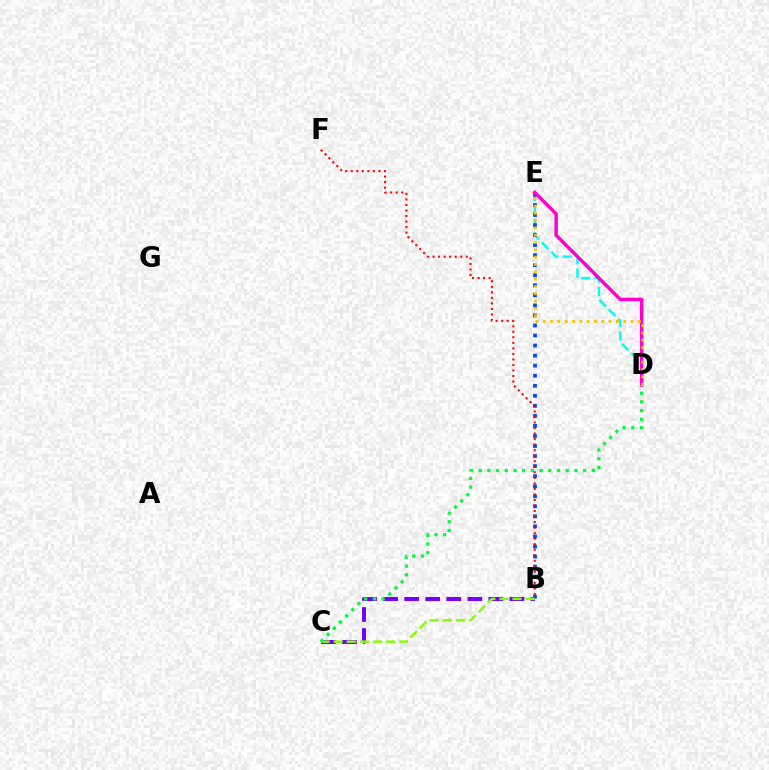{('B', 'C'): [{'color': '#7200ff', 'line_style': 'dashed', 'thickness': 2.86}, {'color': '#84ff00', 'line_style': 'dashed', 'thickness': 1.78}], ('D', 'E'): [{'color': '#00fff6', 'line_style': 'dashed', 'thickness': 1.81}, {'color': '#ff00cf', 'line_style': 'solid', 'thickness': 2.49}, {'color': '#ffbd00', 'line_style': 'dotted', 'thickness': 1.99}], ('B', 'E'): [{'color': '#004bff', 'line_style': 'dotted', 'thickness': 2.73}], ('B', 'F'): [{'color': '#ff0000', 'line_style': 'dotted', 'thickness': 1.5}], ('C', 'D'): [{'color': '#00ff39', 'line_style': 'dotted', 'thickness': 2.37}]}